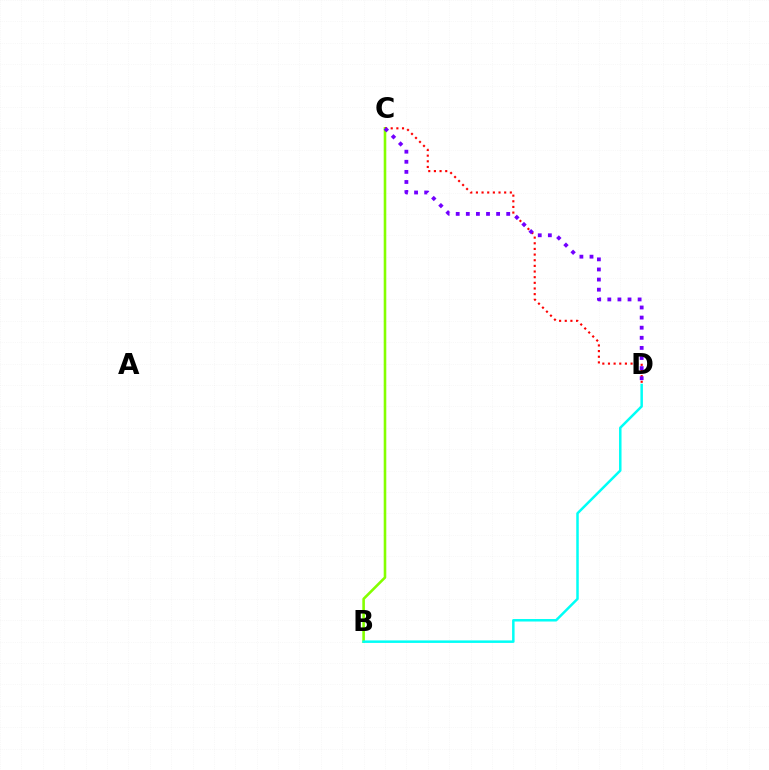{('B', 'C'): [{'color': '#84ff00', 'line_style': 'solid', 'thickness': 1.87}], ('C', 'D'): [{'color': '#ff0000', 'line_style': 'dotted', 'thickness': 1.54}, {'color': '#7200ff', 'line_style': 'dotted', 'thickness': 2.74}], ('B', 'D'): [{'color': '#00fff6', 'line_style': 'solid', 'thickness': 1.8}]}